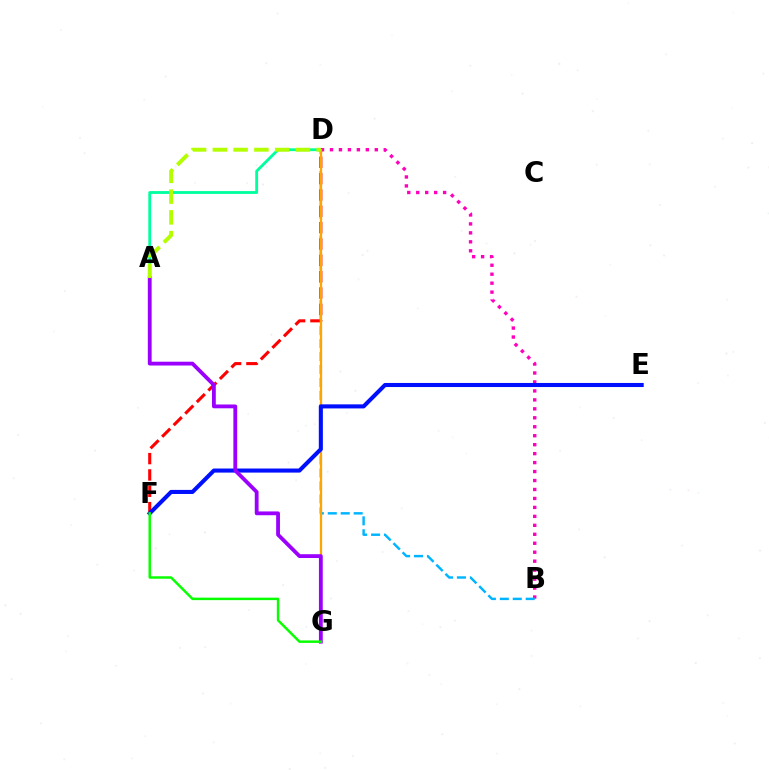{('D', 'F'): [{'color': '#ff0000', 'line_style': 'dashed', 'thickness': 2.22}], ('A', 'D'): [{'color': '#00ff9d', 'line_style': 'solid', 'thickness': 2.04}, {'color': '#b3ff00', 'line_style': 'dashed', 'thickness': 2.82}], ('B', 'D'): [{'color': '#ff00bd', 'line_style': 'dotted', 'thickness': 2.43}, {'color': '#00b5ff', 'line_style': 'dashed', 'thickness': 1.76}], ('D', 'G'): [{'color': '#ffa500', 'line_style': 'solid', 'thickness': 1.63}], ('E', 'F'): [{'color': '#0010ff', 'line_style': 'solid', 'thickness': 2.93}], ('A', 'G'): [{'color': '#9b00ff', 'line_style': 'solid', 'thickness': 2.74}], ('F', 'G'): [{'color': '#08ff00', 'line_style': 'solid', 'thickness': 1.79}]}